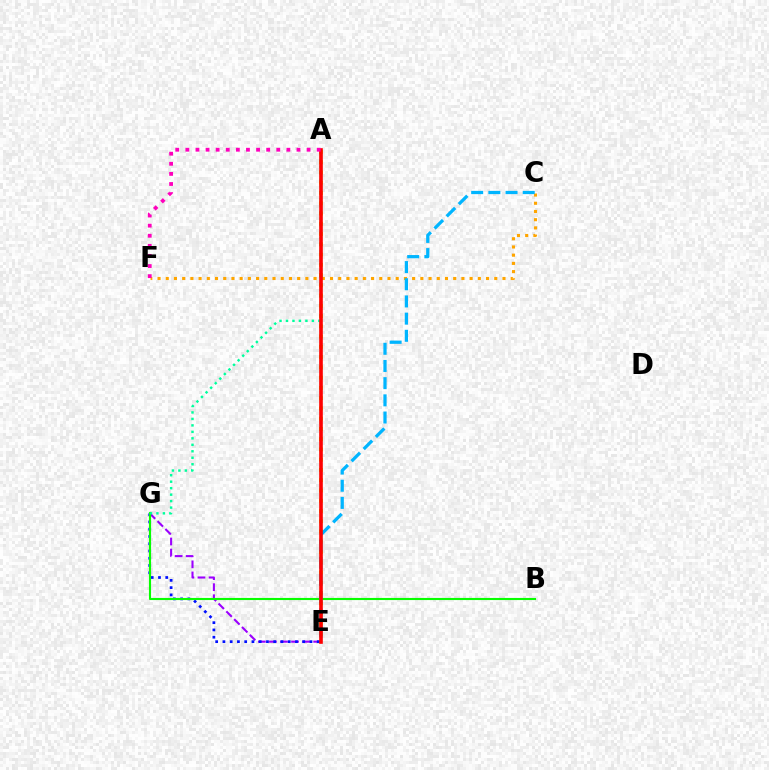{('E', 'G'): [{'color': '#9b00ff', 'line_style': 'dashed', 'thickness': 1.5}, {'color': '#0010ff', 'line_style': 'dotted', 'thickness': 1.97}], ('A', 'E'): [{'color': '#b3ff00', 'line_style': 'dotted', 'thickness': 2.79}, {'color': '#ff0000', 'line_style': 'solid', 'thickness': 2.61}], ('B', 'G'): [{'color': '#08ff00', 'line_style': 'solid', 'thickness': 1.53}], ('C', 'F'): [{'color': '#ffa500', 'line_style': 'dotted', 'thickness': 2.23}], ('C', 'E'): [{'color': '#00b5ff', 'line_style': 'dashed', 'thickness': 2.33}], ('A', 'G'): [{'color': '#00ff9d', 'line_style': 'dotted', 'thickness': 1.76}], ('A', 'F'): [{'color': '#ff00bd', 'line_style': 'dotted', 'thickness': 2.74}]}